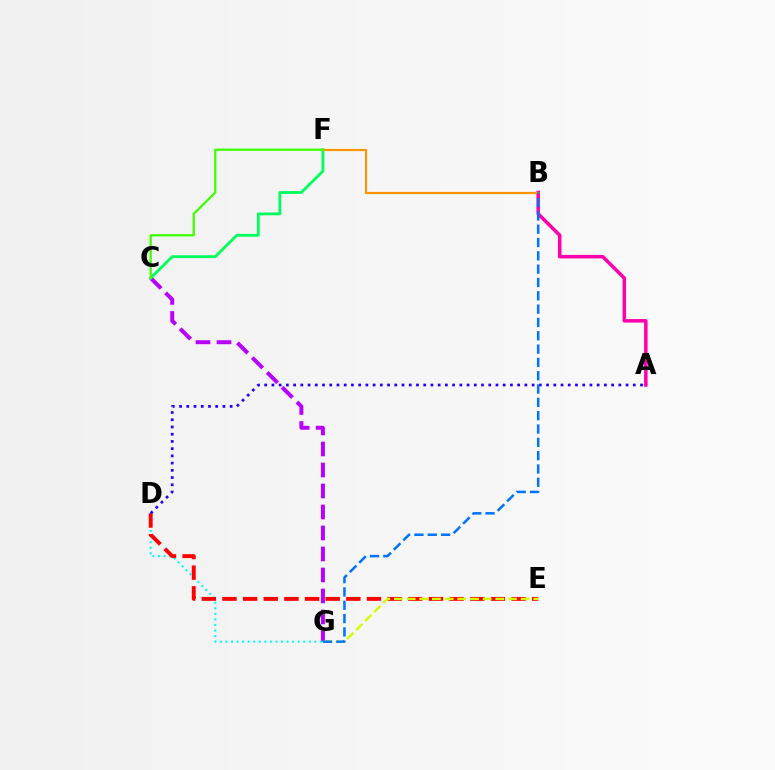{('C', 'G'): [{'color': '#b900ff', 'line_style': 'dashed', 'thickness': 2.85}], ('C', 'F'): [{'color': '#00ff5c', 'line_style': 'solid', 'thickness': 2.03}, {'color': '#3dff00', 'line_style': 'solid', 'thickness': 1.63}], ('D', 'G'): [{'color': '#00fff6', 'line_style': 'dotted', 'thickness': 1.51}], ('A', 'B'): [{'color': '#ff00ac', 'line_style': 'solid', 'thickness': 2.53}], ('D', 'E'): [{'color': '#ff0000', 'line_style': 'dashed', 'thickness': 2.81}], ('E', 'G'): [{'color': '#d1ff00', 'line_style': 'dashed', 'thickness': 1.72}], ('A', 'D'): [{'color': '#2500ff', 'line_style': 'dotted', 'thickness': 1.96}], ('B', 'F'): [{'color': '#ff9400', 'line_style': 'solid', 'thickness': 1.56}], ('B', 'G'): [{'color': '#0074ff', 'line_style': 'dashed', 'thickness': 1.81}]}